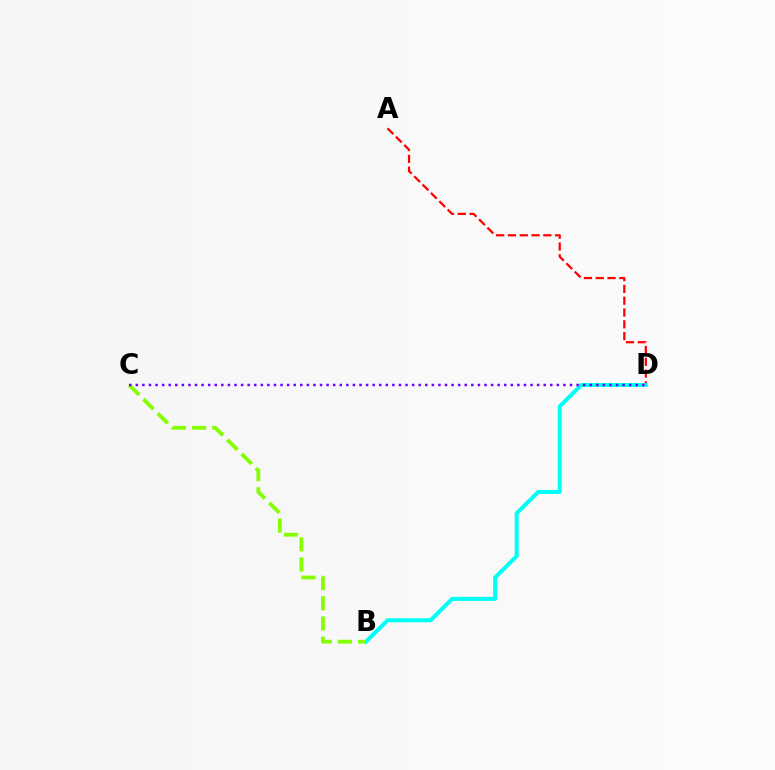{('A', 'D'): [{'color': '#ff0000', 'line_style': 'dashed', 'thickness': 1.6}], ('B', 'D'): [{'color': '#00fff6', 'line_style': 'solid', 'thickness': 2.9}], ('B', 'C'): [{'color': '#84ff00', 'line_style': 'dashed', 'thickness': 2.73}], ('C', 'D'): [{'color': '#7200ff', 'line_style': 'dotted', 'thickness': 1.79}]}